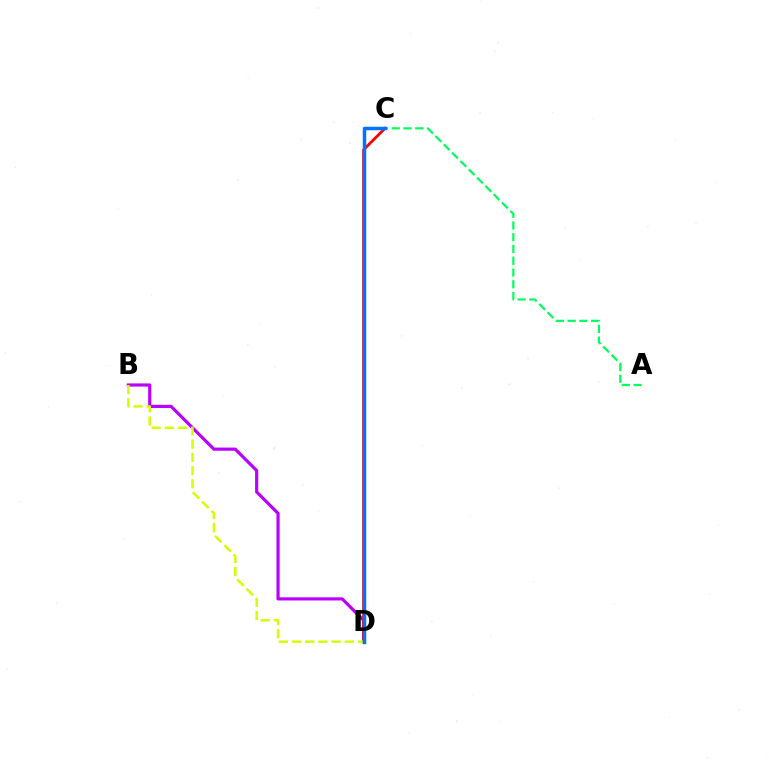{('B', 'D'): [{'color': '#b900ff', 'line_style': 'solid', 'thickness': 2.28}, {'color': '#d1ff00', 'line_style': 'dashed', 'thickness': 1.79}], ('C', 'D'): [{'color': '#ff0000', 'line_style': 'solid', 'thickness': 2.04}, {'color': '#0074ff', 'line_style': 'solid', 'thickness': 2.52}], ('A', 'C'): [{'color': '#00ff5c', 'line_style': 'dashed', 'thickness': 1.6}]}